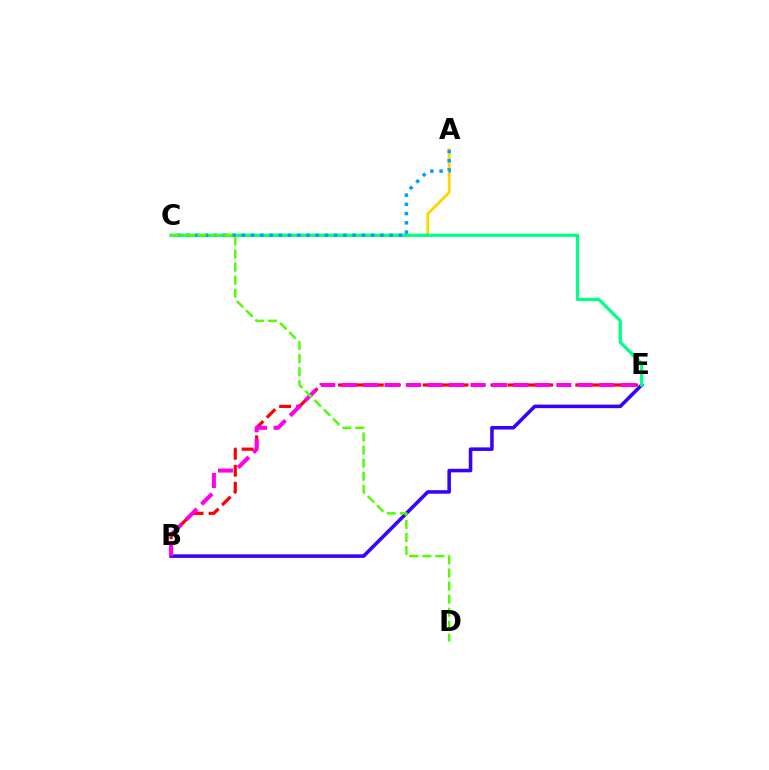{('B', 'E'): [{'color': '#3700ff', 'line_style': 'solid', 'thickness': 2.56}, {'color': '#ff0000', 'line_style': 'dashed', 'thickness': 2.3}, {'color': '#ff00ed', 'line_style': 'dashed', 'thickness': 2.92}], ('A', 'C'): [{'color': '#ffd500', 'line_style': 'solid', 'thickness': 2.03}, {'color': '#009eff', 'line_style': 'dotted', 'thickness': 2.51}], ('C', 'E'): [{'color': '#00ff86', 'line_style': 'solid', 'thickness': 2.34}], ('C', 'D'): [{'color': '#4fff00', 'line_style': 'dashed', 'thickness': 1.77}]}